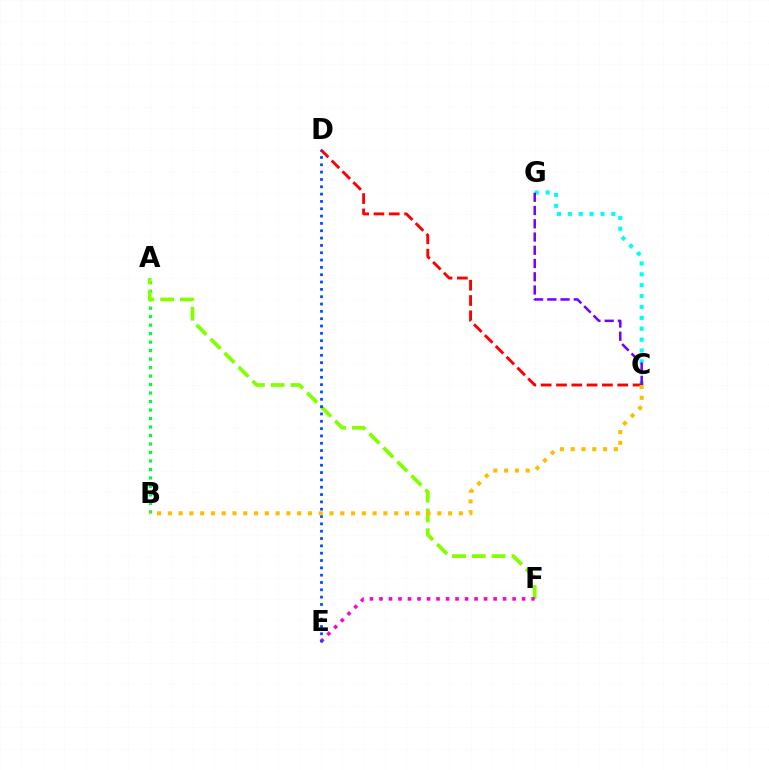{('A', 'B'): [{'color': '#00ff39', 'line_style': 'dotted', 'thickness': 2.31}], ('A', 'F'): [{'color': '#84ff00', 'line_style': 'dashed', 'thickness': 2.69}], ('E', 'F'): [{'color': '#ff00cf', 'line_style': 'dotted', 'thickness': 2.58}], ('C', 'G'): [{'color': '#00fff6', 'line_style': 'dotted', 'thickness': 2.96}, {'color': '#7200ff', 'line_style': 'dashed', 'thickness': 1.8}], ('C', 'D'): [{'color': '#ff0000', 'line_style': 'dashed', 'thickness': 2.08}], ('D', 'E'): [{'color': '#004bff', 'line_style': 'dotted', 'thickness': 1.99}], ('B', 'C'): [{'color': '#ffbd00', 'line_style': 'dotted', 'thickness': 2.93}]}